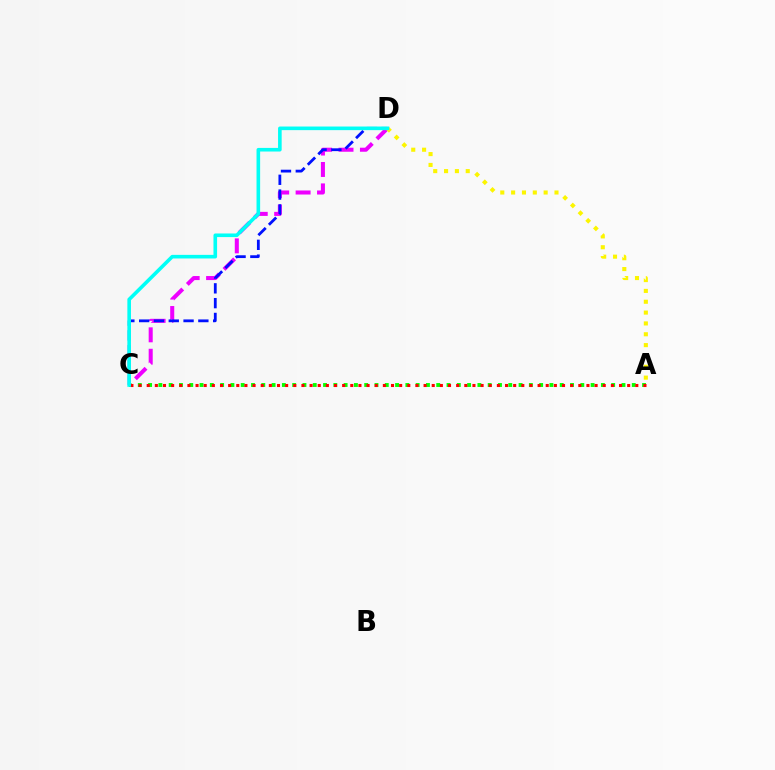{('C', 'D'): [{'color': '#ee00ff', 'line_style': 'dashed', 'thickness': 2.91}, {'color': '#0010ff', 'line_style': 'dashed', 'thickness': 2.01}, {'color': '#00fff6', 'line_style': 'solid', 'thickness': 2.6}], ('A', 'C'): [{'color': '#08ff00', 'line_style': 'dotted', 'thickness': 2.8}, {'color': '#ff0000', 'line_style': 'dotted', 'thickness': 2.21}], ('A', 'D'): [{'color': '#fcf500', 'line_style': 'dotted', 'thickness': 2.95}]}